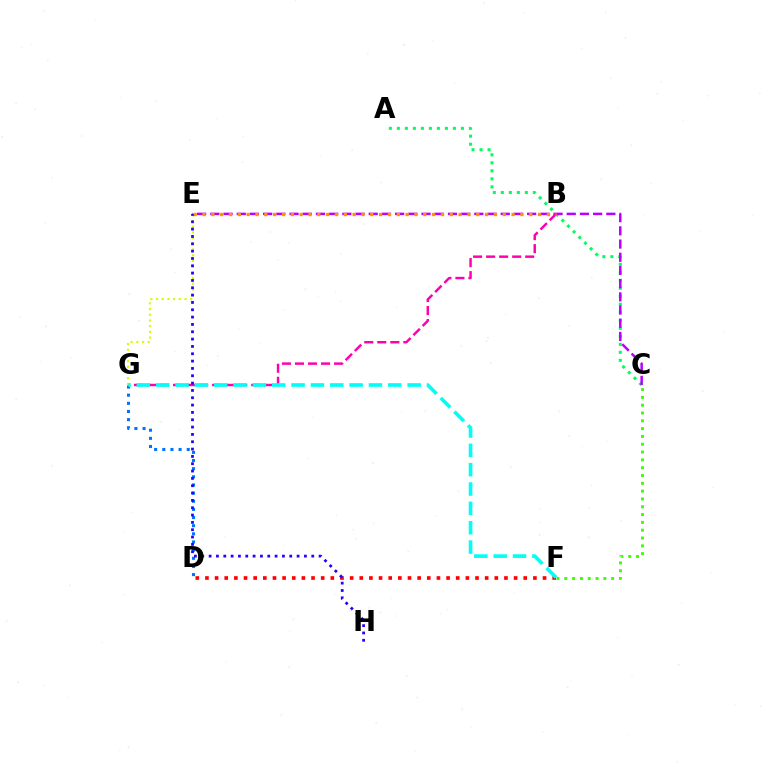{('C', 'F'): [{'color': '#3dff00', 'line_style': 'dotted', 'thickness': 2.12}], ('A', 'C'): [{'color': '#00ff5c', 'line_style': 'dotted', 'thickness': 2.18}], ('D', 'G'): [{'color': '#0074ff', 'line_style': 'dotted', 'thickness': 2.21}], ('D', 'F'): [{'color': '#ff0000', 'line_style': 'dotted', 'thickness': 2.62}], ('C', 'E'): [{'color': '#b900ff', 'line_style': 'dashed', 'thickness': 1.79}], ('B', 'G'): [{'color': '#ff00ac', 'line_style': 'dashed', 'thickness': 1.77}], ('E', 'G'): [{'color': '#d1ff00', 'line_style': 'dotted', 'thickness': 1.55}], ('B', 'E'): [{'color': '#ff9400', 'line_style': 'dotted', 'thickness': 2.4}], ('F', 'G'): [{'color': '#00fff6', 'line_style': 'dashed', 'thickness': 2.63}], ('E', 'H'): [{'color': '#2500ff', 'line_style': 'dotted', 'thickness': 1.99}]}